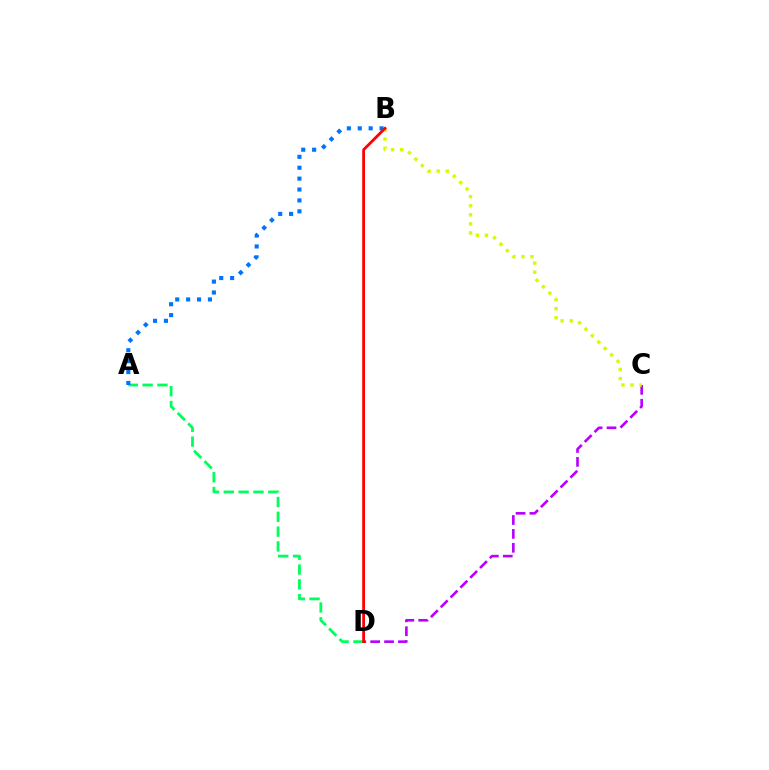{('A', 'D'): [{'color': '#00ff5c', 'line_style': 'dashed', 'thickness': 2.01}], ('C', 'D'): [{'color': '#b900ff', 'line_style': 'dashed', 'thickness': 1.89}], ('B', 'C'): [{'color': '#d1ff00', 'line_style': 'dotted', 'thickness': 2.47}], ('A', 'B'): [{'color': '#0074ff', 'line_style': 'dotted', 'thickness': 2.96}], ('B', 'D'): [{'color': '#ff0000', 'line_style': 'solid', 'thickness': 2.01}]}